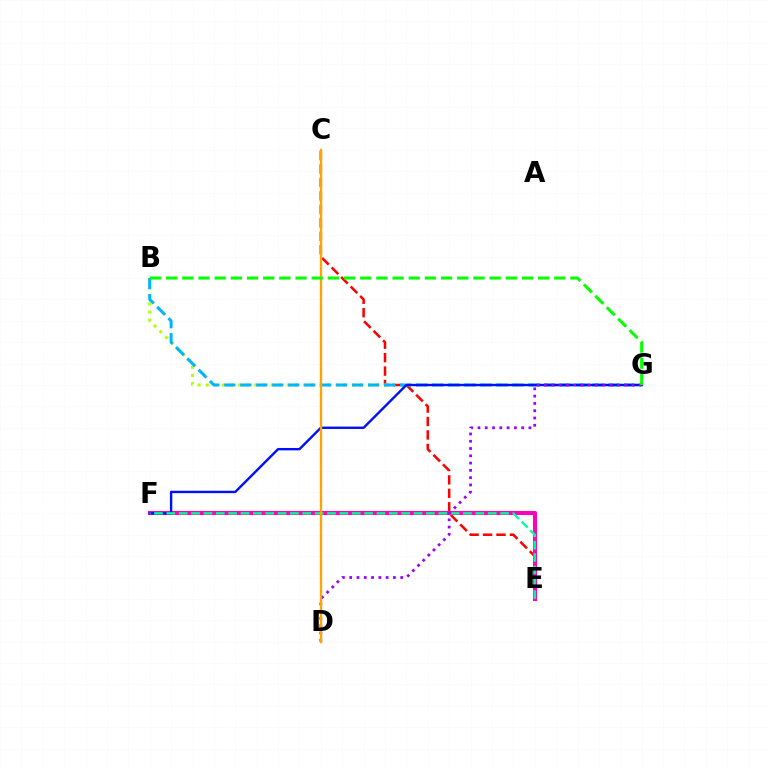{('C', 'E'): [{'color': '#ff0000', 'line_style': 'dashed', 'thickness': 1.83}], ('B', 'G'): [{'color': '#b3ff00', 'line_style': 'dotted', 'thickness': 2.2}, {'color': '#00b5ff', 'line_style': 'dashed', 'thickness': 2.17}, {'color': '#08ff00', 'line_style': 'dashed', 'thickness': 2.2}], ('E', 'F'): [{'color': '#ff00bd', 'line_style': 'solid', 'thickness': 2.91}, {'color': '#00ff9d', 'line_style': 'dashed', 'thickness': 1.68}], ('F', 'G'): [{'color': '#0010ff', 'line_style': 'solid', 'thickness': 1.73}], ('D', 'G'): [{'color': '#9b00ff', 'line_style': 'dotted', 'thickness': 1.98}], ('C', 'D'): [{'color': '#ffa500', 'line_style': 'solid', 'thickness': 1.7}]}